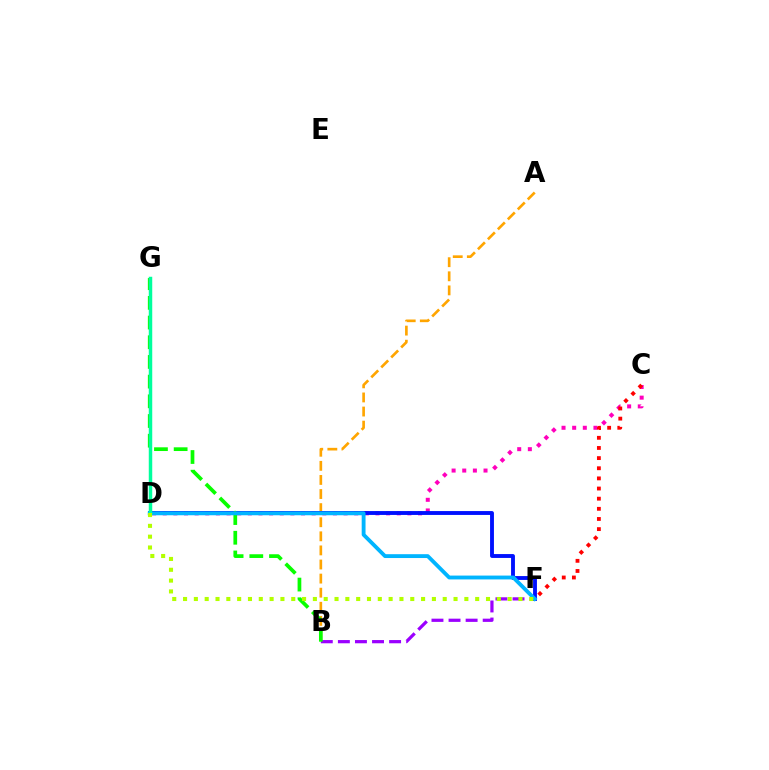{('B', 'F'): [{'color': '#9b00ff', 'line_style': 'dashed', 'thickness': 2.32}], ('C', 'D'): [{'color': '#ff00bd', 'line_style': 'dotted', 'thickness': 2.89}], ('A', 'B'): [{'color': '#ffa500', 'line_style': 'dashed', 'thickness': 1.91}], ('C', 'F'): [{'color': '#ff0000', 'line_style': 'dotted', 'thickness': 2.76}], ('D', 'F'): [{'color': '#0010ff', 'line_style': 'solid', 'thickness': 2.78}, {'color': '#00b5ff', 'line_style': 'solid', 'thickness': 2.77}, {'color': '#b3ff00', 'line_style': 'dotted', 'thickness': 2.94}], ('B', 'G'): [{'color': '#08ff00', 'line_style': 'dashed', 'thickness': 2.68}], ('D', 'G'): [{'color': '#00ff9d', 'line_style': 'solid', 'thickness': 2.5}]}